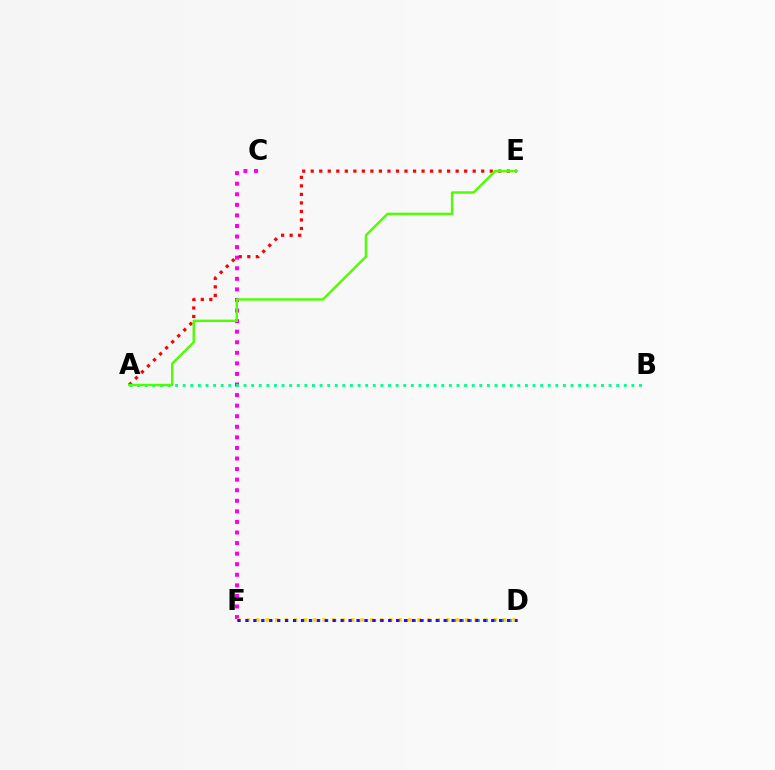{('C', 'F'): [{'color': '#ff00ed', 'line_style': 'dotted', 'thickness': 2.87}], ('A', 'B'): [{'color': '#00ff86', 'line_style': 'dotted', 'thickness': 2.07}], ('D', 'F'): [{'color': '#ffd500', 'line_style': 'dotted', 'thickness': 2.58}, {'color': '#009eff', 'line_style': 'dotted', 'thickness': 2.17}, {'color': '#3700ff', 'line_style': 'dotted', 'thickness': 2.15}], ('A', 'E'): [{'color': '#ff0000', 'line_style': 'dotted', 'thickness': 2.32}, {'color': '#4fff00', 'line_style': 'solid', 'thickness': 1.73}]}